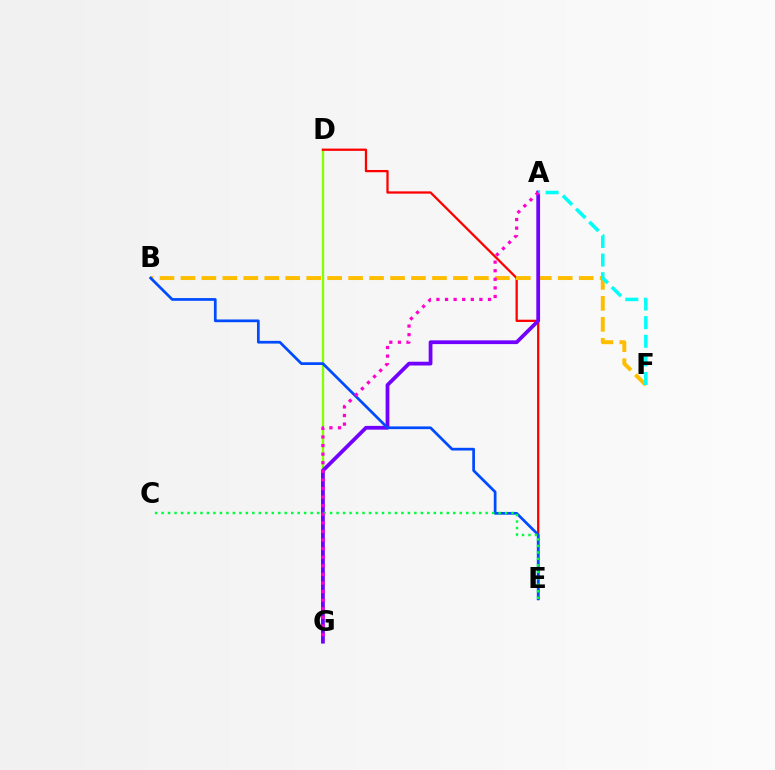{('D', 'G'): [{'color': '#84ff00', 'line_style': 'solid', 'thickness': 1.67}], ('D', 'E'): [{'color': '#ff0000', 'line_style': 'solid', 'thickness': 1.64}], ('B', 'F'): [{'color': '#ffbd00', 'line_style': 'dashed', 'thickness': 2.85}], ('A', 'G'): [{'color': '#7200ff', 'line_style': 'solid', 'thickness': 2.71}, {'color': '#ff00cf', 'line_style': 'dotted', 'thickness': 2.33}], ('B', 'E'): [{'color': '#004bff', 'line_style': 'solid', 'thickness': 1.96}], ('A', 'F'): [{'color': '#00fff6', 'line_style': 'dashed', 'thickness': 2.53}], ('C', 'E'): [{'color': '#00ff39', 'line_style': 'dotted', 'thickness': 1.76}]}